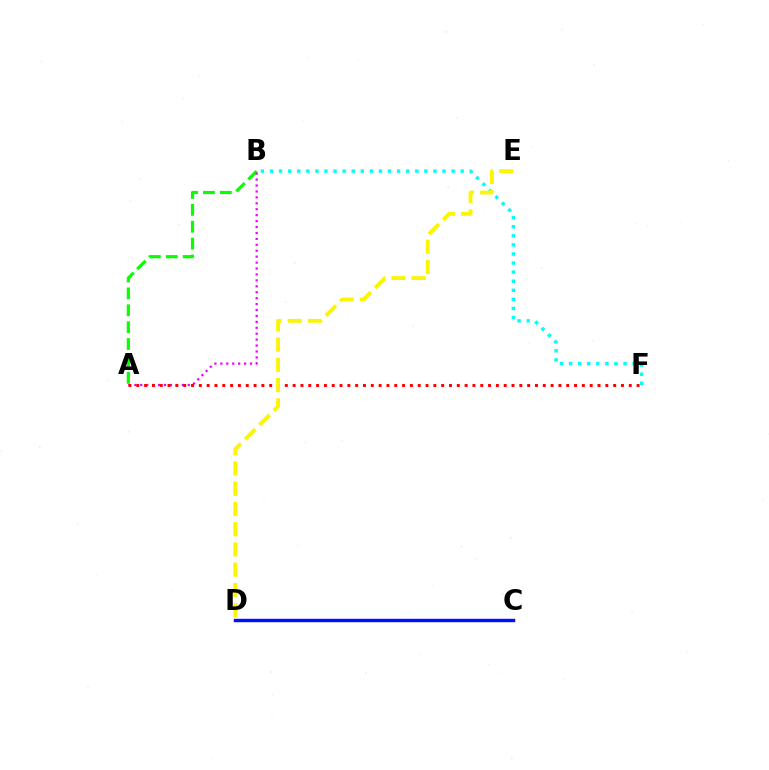{('A', 'B'): [{'color': '#08ff00', 'line_style': 'dashed', 'thickness': 2.3}, {'color': '#ee00ff', 'line_style': 'dotted', 'thickness': 1.61}], ('B', 'F'): [{'color': '#00fff6', 'line_style': 'dotted', 'thickness': 2.47}], ('A', 'F'): [{'color': '#ff0000', 'line_style': 'dotted', 'thickness': 2.12}], ('C', 'D'): [{'color': '#0010ff', 'line_style': 'solid', 'thickness': 2.46}], ('D', 'E'): [{'color': '#fcf500', 'line_style': 'dashed', 'thickness': 2.75}]}